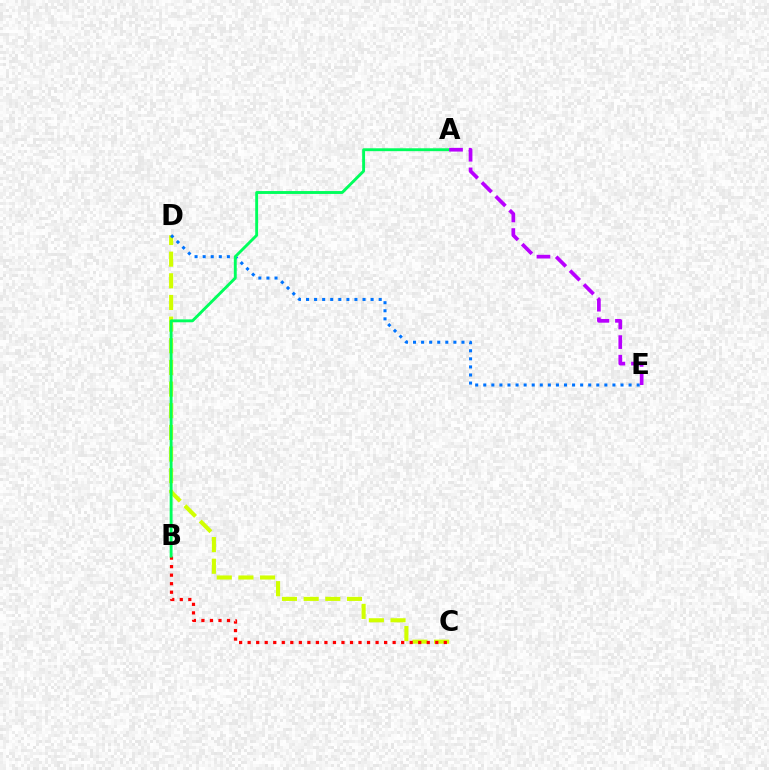{('C', 'D'): [{'color': '#d1ff00', 'line_style': 'dashed', 'thickness': 2.94}], ('B', 'C'): [{'color': '#ff0000', 'line_style': 'dotted', 'thickness': 2.32}], ('D', 'E'): [{'color': '#0074ff', 'line_style': 'dotted', 'thickness': 2.19}], ('A', 'B'): [{'color': '#00ff5c', 'line_style': 'solid', 'thickness': 2.08}], ('A', 'E'): [{'color': '#b900ff', 'line_style': 'dashed', 'thickness': 2.66}]}